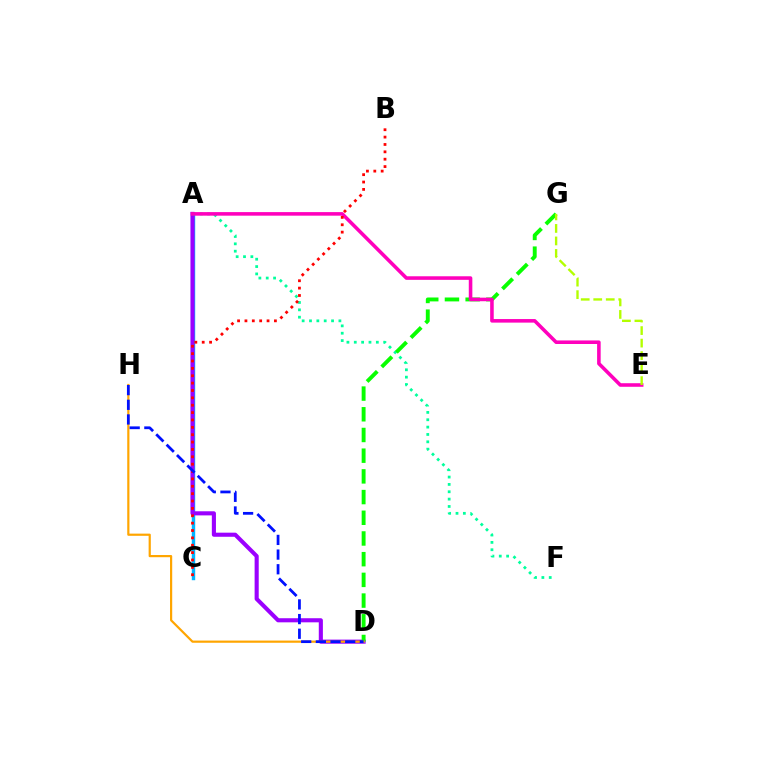{('A', 'C'): [{'color': '#00b5ff', 'line_style': 'solid', 'thickness': 2.46}], ('A', 'D'): [{'color': '#9b00ff', 'line_style': 'solid', 'thickness': 2.95}], ('A', 'F'): [{'color': '#00ff9d', 'line_style': 'dotted', 'thickness': 2.0}], ('D', 'G'): [{'color': '#08ff00', 'line_style': 'dashed', 'thickness': 2.81}], ('A', 'E'): [{'color': '#ff00bd', 'line_style': 'solid', 'thickness': 2.57}], ('D', 'H'): [{'color': '#ffa500', 'line_style': 'solid', 'thickness': 1.58}, {'color': '#0010ff', 'line_style': 'dashed', 'thickness': 1.99}], ('E', 'G'): [{'color': '#b3ff00', 'line_style': 'dashed', 'thickness': 1.7}], ('B', 'C'): [{'color': '#ff0000', 'line_style': 'dotted', 'thickness': 2.0}]}